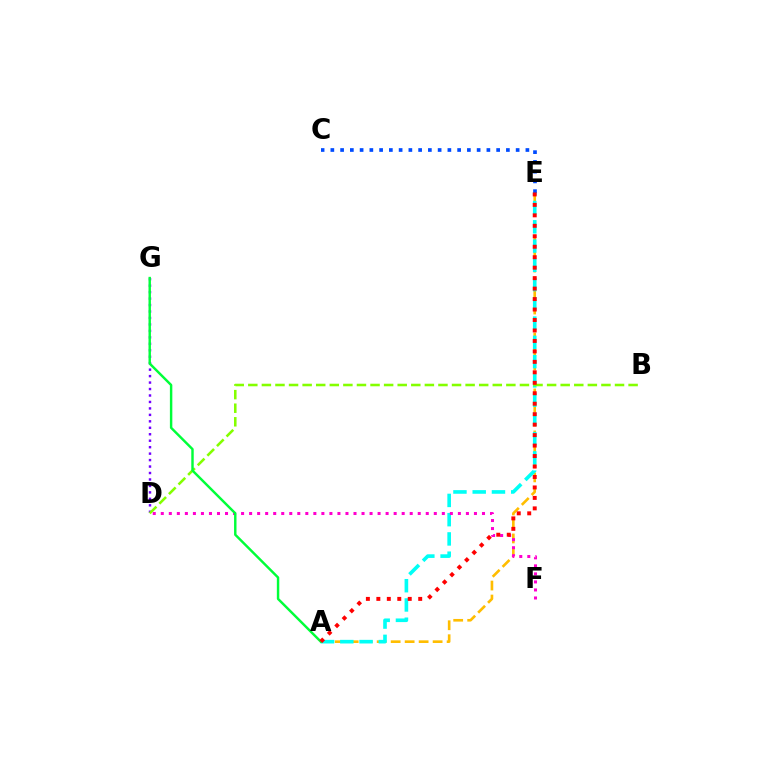{('A', 'E'): [{'color': '#ffbd00', 'line_style': 'dashed', 'thickness': 1.9}, {'color': '#00fff6', 'line_style': 'dashed', 'thickness': 2.62}, {'color': '#ff0000', 'line_style': 'dotted', 'thickness': 2.84}], ('D', 'F'): [{'color': '#ff00cf', 'line_style': 'dotted', 'thickness': 2.18}], ('D', 'G'): [{'color': '#7200ff', 'line_style': 'dotted', 'thickness': 1.76}], ('C', 'E'): [{'color': '#004bff', 'line_style': 'dotted', 'thickness': 2.65}], ('B', 'D'): [{'color': '#84ff00', 'line_style': 'dashed', 'thickness': 1.85}], ('A', 'G'): [{'color': '#00ff39', 'line_style': 'solid', 'thickness': 1.76}]}